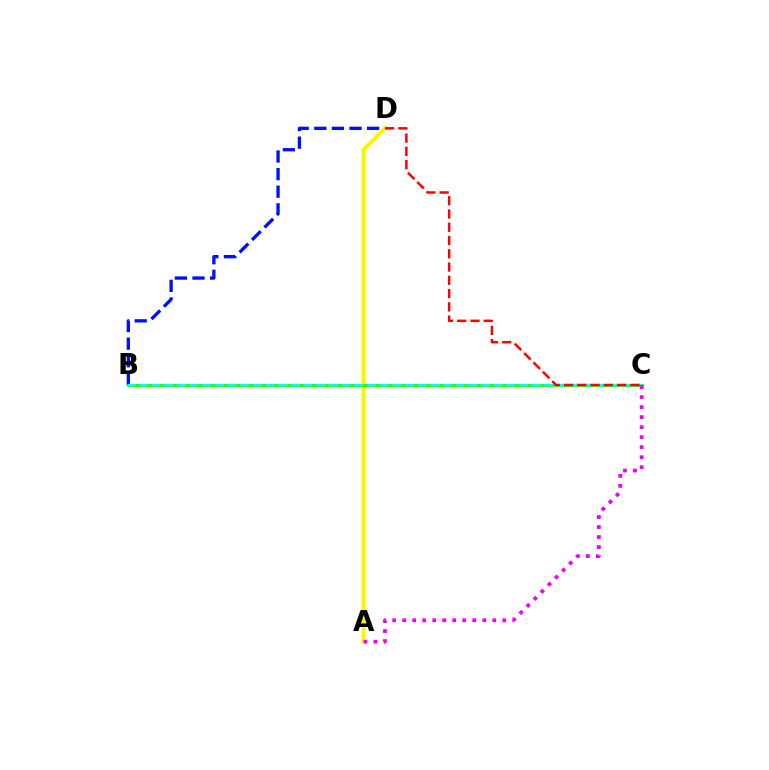{('B', 'D'): [{'color': '#0010ff', 'line_style': 'dashed', 'thickness': 2.39}], ('A', 'D'): [{'color': '#fcf500', 'line_style': 'solid', 'thickness': 2.94}], ('B', 'C'): [{'color': '#08ff00', 'line_style': 'solid', 'thickness': 1.94}, {'color': '#00fff6', 'line_style': 'dashed', 'thickness': 1.72}], ('A', 'C'): [{'color': '#ee00ff', 'line_style': 'dotted', 'thickness': 2.72}], ('C', 'D'): [{'color': '#ff0000', 'line_style': 'dashed', 'thickness': 1.8}]}